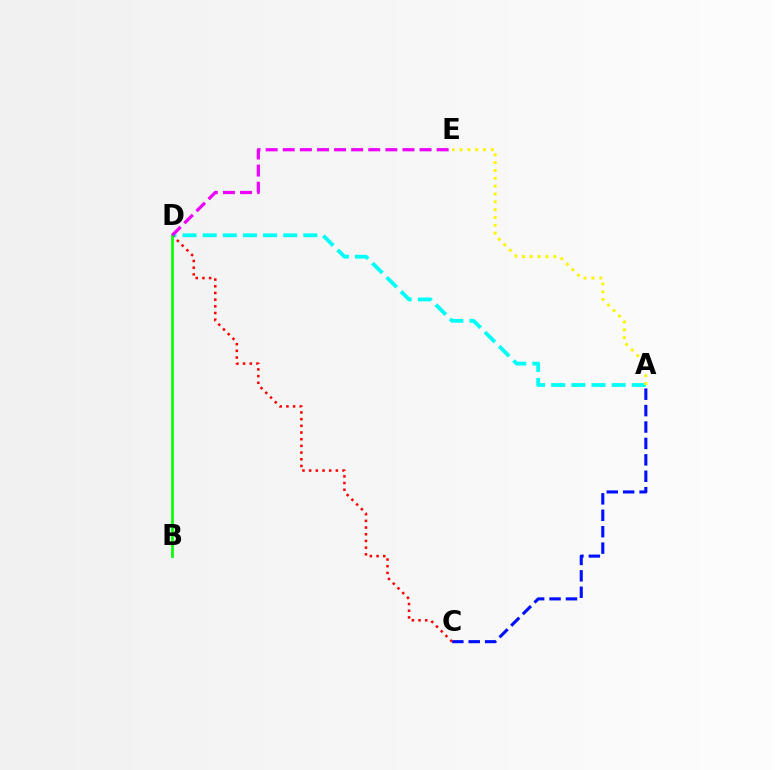{('A', 'D'): [{'color': '#00fff6', 'line_style': 'dashed', 'thickness': 2.74}], ('A', 'E'): [{'color': '#fcf500', 'line_style': 'dotted', 'thickness': 2.13}], ('A', 'C'): [{'color': '#0010ff', 'line_style': 'dashed', 'thickness': 2.23}], ('C', 'D'): [{'color': '#ff0000', 'line_style': 'dotted', 'thickness': 1.82}], ('B', 'D'): [{'color': '#08ff00', 'line_style': 'solid', 'thickness': 1.96}], ('D', 'E'): [{'color': '#ee00ff', 'line_style': 'dashed', 'thickness': 2.32}]}